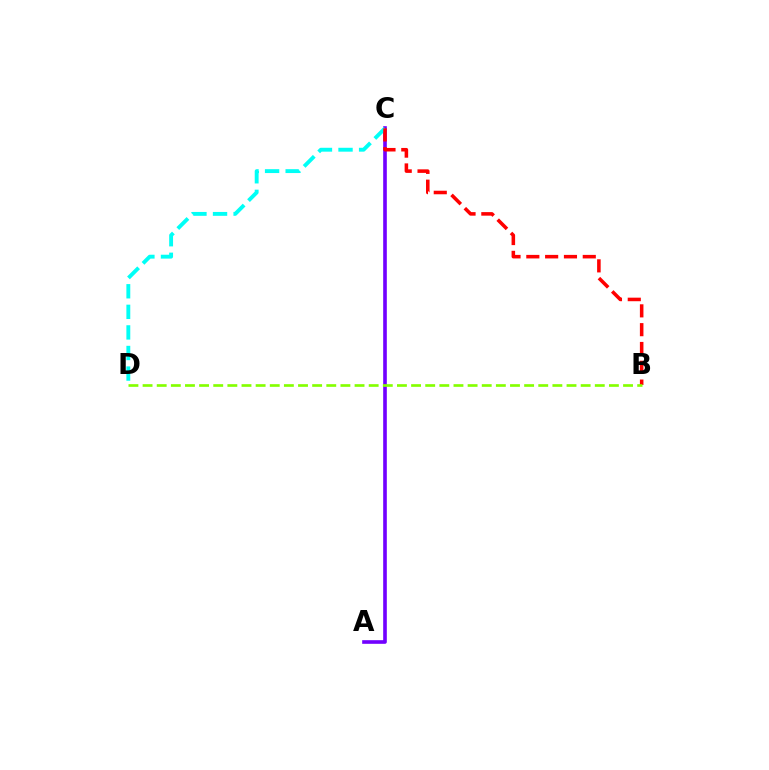{('A', 'C'): [{'color': '#7200ff', 'line_style': 'solid', 'thickness': 2.62}], ('C', 'D'): [{'color': '#00fff6', 'line_style': 'dashed', 'thickness': 2.8}], ('B', 'C'): [{'color': '#ff0000', 'line_style': 'dashed', 'thickness': 2.56}], ('B', 'D'): [{'color': '#84ff00', 'line_style': 'dashed', 'thickness': 1.92}]}